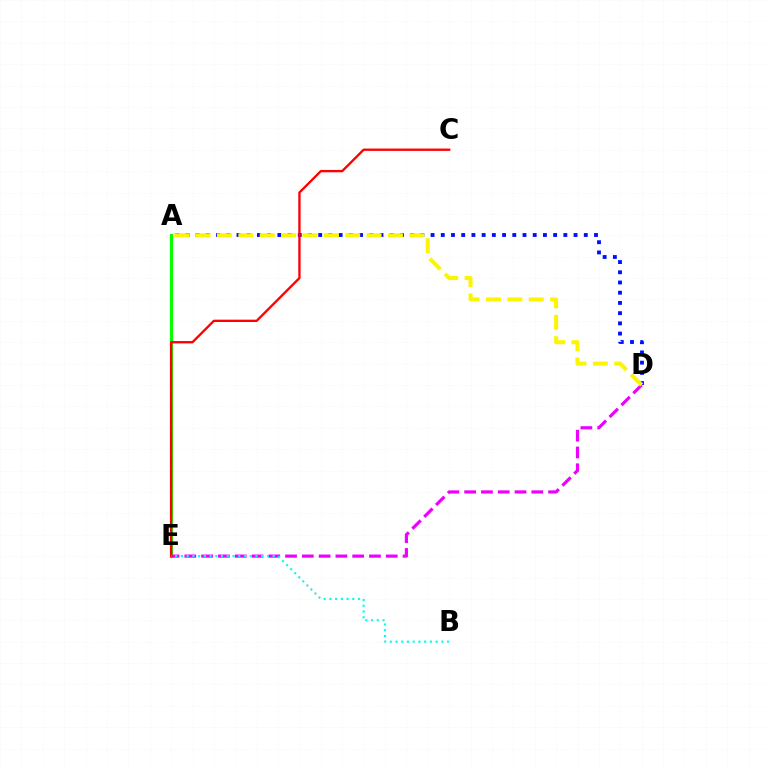{('A', 'E'): [{'color': '#08ff00', 'line_style': 'solid', 'thickness': 2.28}], ('D', 'E'): [{'color': '#ee00ff', 'line_style': 'dashed', 'thickness': 2.28}], ('A', 'D'): [{'color': '#0010ff', 'line_style': 'dotted', 'thickness': 2.78}, {'color': '#fcf500', 'line_style': 'dashed', 'thickness': 2.9}], ('C', 'E'): [{'color': '#ff0000', 'line_style': 'solid', 'thickness': 1.68}], ('B', 'E'): [{'color': '#00fff6', 'line_style': 'dotted', 'thickness': 1.56}]}